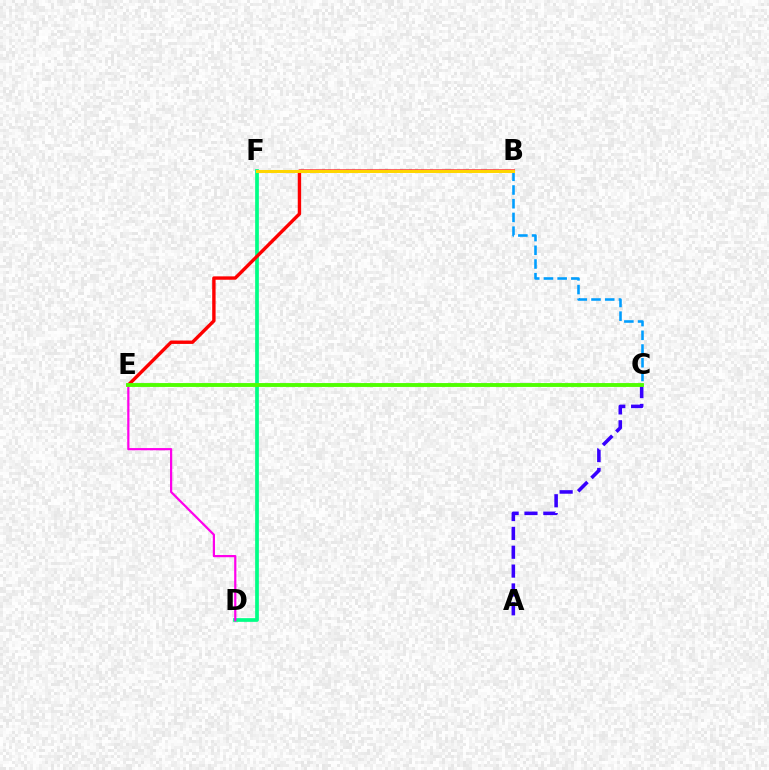{('D', 'F'): [{'color': '#00ff86', 'line_style': 'solid', 'thickness': 2.67}], ('B', 'C'): [{'color': '#009eff', 'line_style': 'dashed', 'thickness': 1.86}], ('B', 'E'): [{'color': '#ff0000', 'line_style': 'solid', 'thickness': 2.44}], ('D', 'E'): [{'color': '#ff00ed', 'line_style': 'solid', 'thickness': 1.59}], ('B', 'F'): [{'color': '#ffd500', 'line_style': 'solid', 'thickness': 2.18}], ('A', 'C'): [{'color': '#3700ff', 'line_style': 'dashed', 'thickness': 2.56}], ('C', 'E'): [{'color': '#4fff00', 'line_style': 'solid', 'thickness': 2.78}]}